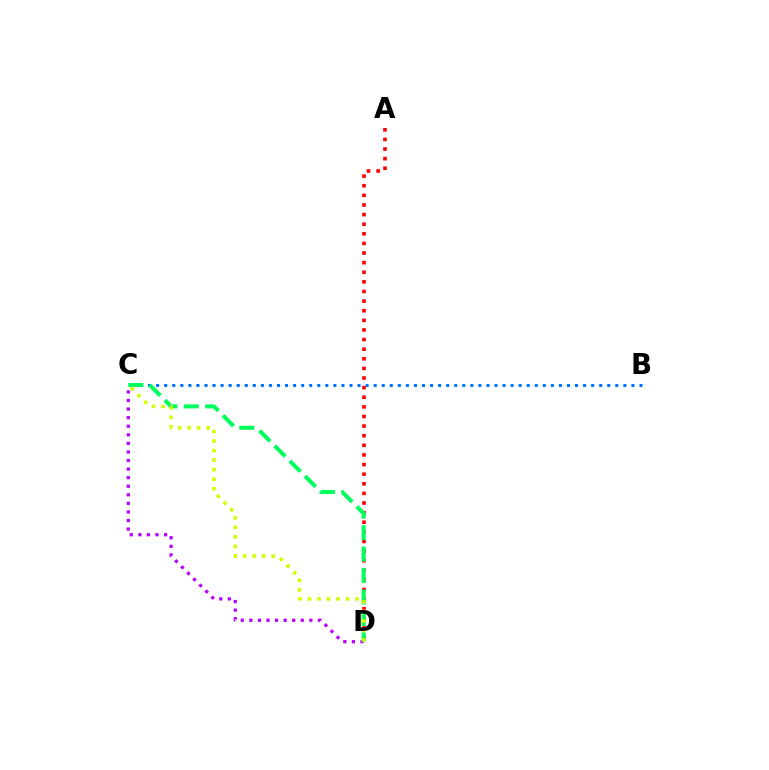{('B', 'C'): [{'color': '#0074ff', 'line_style': 'dotted', 'thickness': 2.19}], ('A', 'D'): [{'color': '#ff0000', 'line_style': 'dotted', 'thickness': 2.61}], ('C', 'D'): [{'color': '#b900ff', 'line_style': 'dotted', 'thickness': 2.33}, {'color': '#00ff5c', 'line_style': 'dashed', 'thickness': 2.91}, {'color': '#d1ff00', 'line_style': 'dotted', 'thickness': 2.58}]}